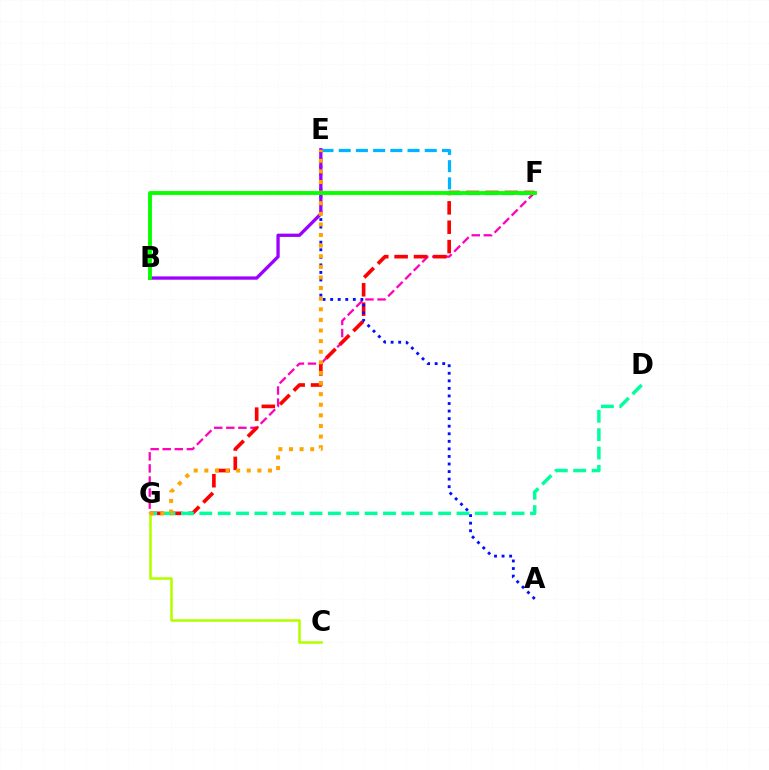{('E', 'F'): [{'color': '#00b5ff', 'line_style': 'dashed', 'thickness': 2.34}], ('F', 'G'): [{'color': '#ff00bd', 'line_style': 'dashed', 'thickness': 1.64}, {'color': '#ff0000', 'line_style': 'dashed', 'thickness': 2.63}], ('A', 'E'): [{'color': '#0010ff', 'line_style': 'dotted', 'thickness': 2.05}], ('D', 'G'): [{'color': '#00ff9d', 'line_style': 'dashed', 'thickness': 2.5}], ('B', 'E'): [{'color': '#9b00ff', 'line_style': 'solid', 'thickness': 2.37}], ('C', 'G'): [{'color': '#b3ff00', 'line_style': 'solid', 'thickness': 1.85}], ('E', 'G'): [{'color': '#ffa500', 'line_style': 'dotted', 'thickness': 2.88}], ('B', 'F'): [{'color': '#08ff00', 'line_style': 'solid', 'thickness': 2.78}]}